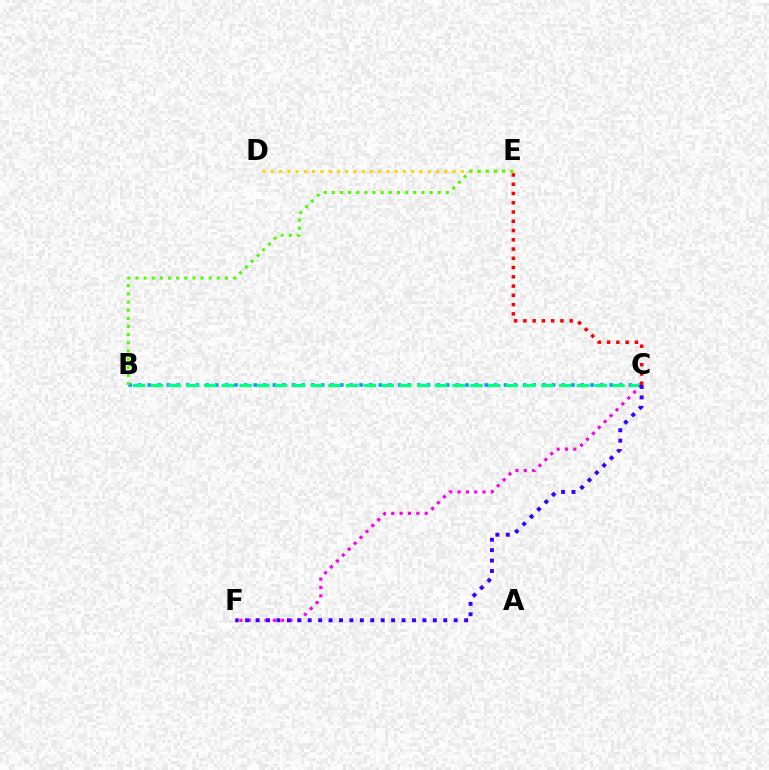{('B', 'C'): [{'color': '#009eff', 'line_style': 'dotted', 'thickness': 2.61}, {'color': '#00ff86', 'line_style': 'dashed', 'thickness': 2.41}], ('C', 'F'): [{'color': '#ff00ed', 'line_style': 'dotted', 'thickness': 2.27}, {'color': '#3700ff', 'line_style': 'dotted', 'thickness': 2.83}], ('D', 'E'): [{'color': '#ffd500', 'line_style': 'dotted', 'thickness': 2.25}], ('B', 'E'): [{'color': '#4fff00', 'line_style': 'dotted', 'thickness': 2.21}], ('C', 'E'): [{'color': '#ff0000', 'line_style': 'dotted', 'thickness': 2.52}]}